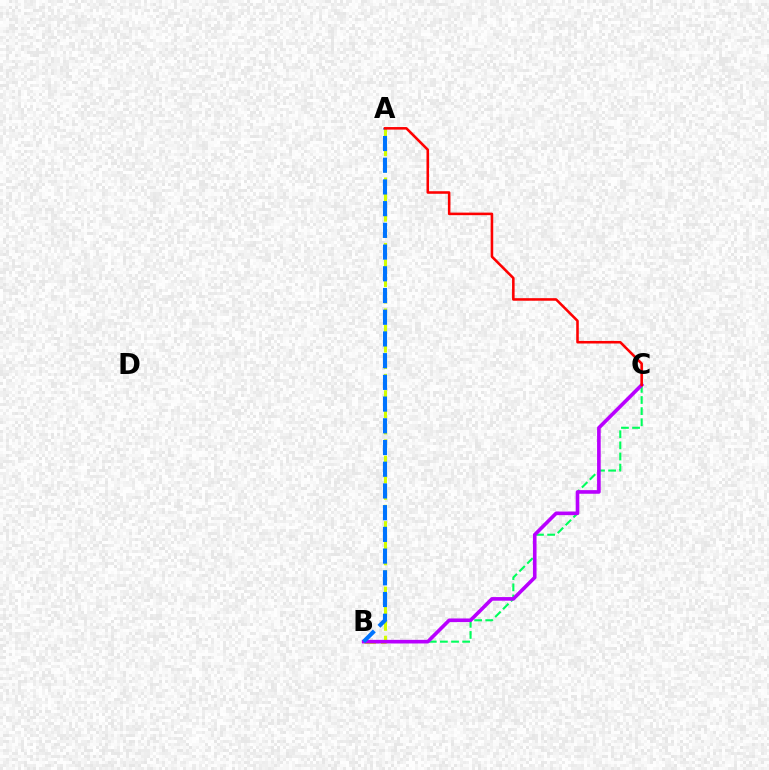{('B', 'C'): [{'color': '#00ff5c', 'line_style': 'dashed', 'thickness': 1.51}, {'color': '#b900ff', 'line_style': 'solid', 'thickness': 2.61}], ('A', 'B'): [{'color': '#d1ff00', 'line_style': 'dashed', 'thickness': 2.22}, {'color': '#0074ff', 'line_style': 'dashed', 'thickness': 2.95}], ('A', 'C'): [{'color': '#ff0000', 'line_style': 'solid', 'thickness': 1.85}]}